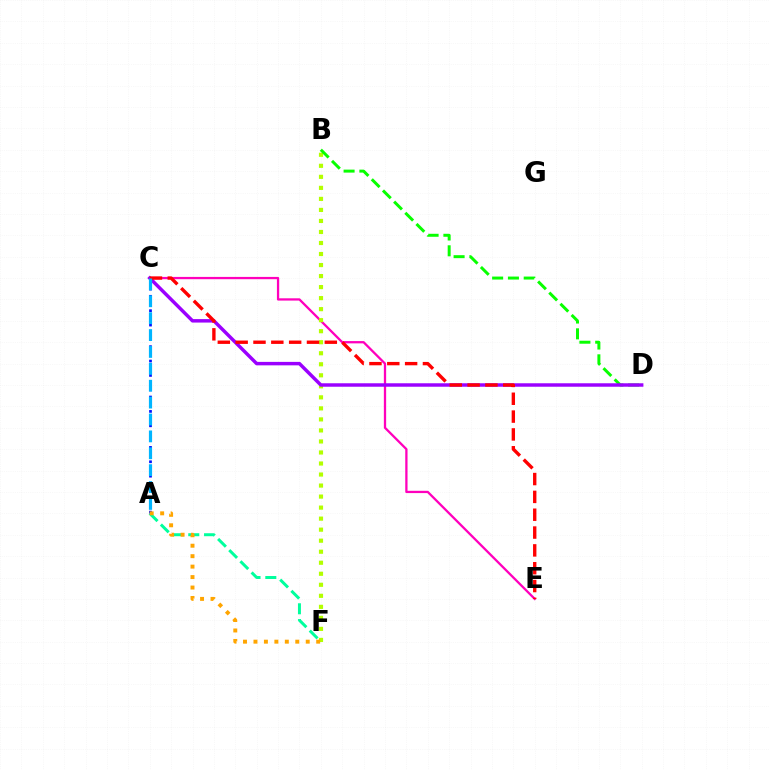{('C', 'E'): [{'color': '#ff00bd', 'line_style': 'solid', 'thickness': 1.65}, {'color': '#ff0000', 'line_style': 'dashed', 'thickness': 2.42}], ('A', 'F'): [{'color': '#00ff9d', 'line_style': 'dashed', 'thickness': 2.15}, {'color': '#ffa500', 'line_style': 'dotted', 'thickness': 2.84}], ('A', 'C'): [{'color': '#0010ff', 'line_style': 'dotted', 'thickness': 1.95}, {'color': '#00b5ff', 'line_style': 'dashed', 'thickness': 2.29}], ('B', 'F'): [{'color': '#b3ff00', 'line_style': 'dotted', 'thickness': 3.0}], ('B', 'D'): [{'color': '#08ff00', 'line_style': 'dashed', 'thickness': 2.15}], ('C', 'D'): [{'color': '#9b00ff', 'line_style': 'solid', 'thickness': 2.49}]}